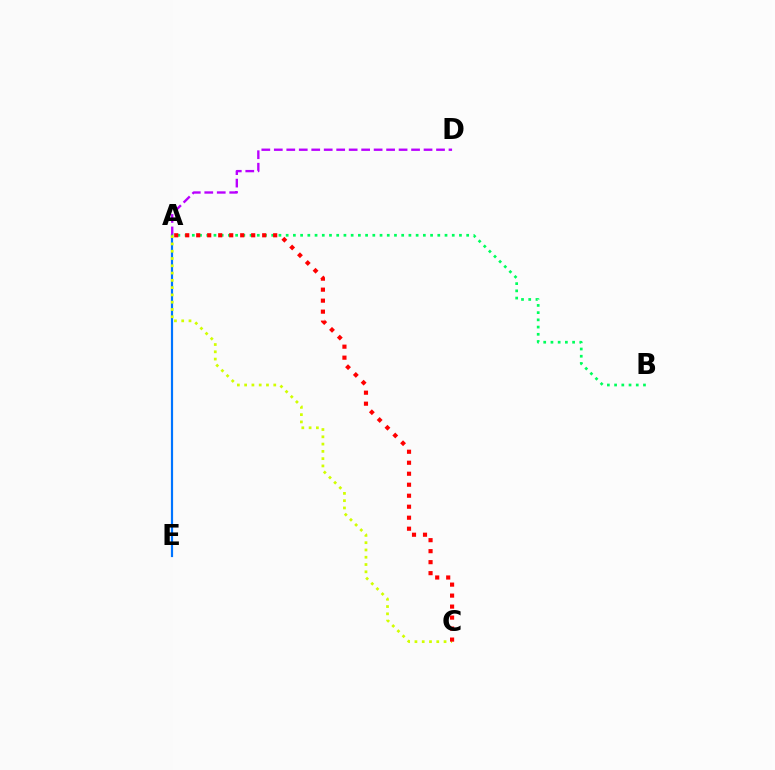{('A', 'E'): [{'color': '#0074ff', 'line_style': 'solid', 'thickness': 1.57}], ('A', 'D'): [{'color': '#b900ff', 'line_style': 'dashed', 'thickness': 1.7}], ('A', 'B'): [{'color': '#00ff5c', 'line_style': 'dotted', 'thickness': 1.96}], ('A', 'C'): [{'color': '#d1ff00', 'line_style': 'dotted', 'thickness': 1.98}, {'color': '#ff0000', 'line_style': 'dotted', 'thickness': 2.99}]}